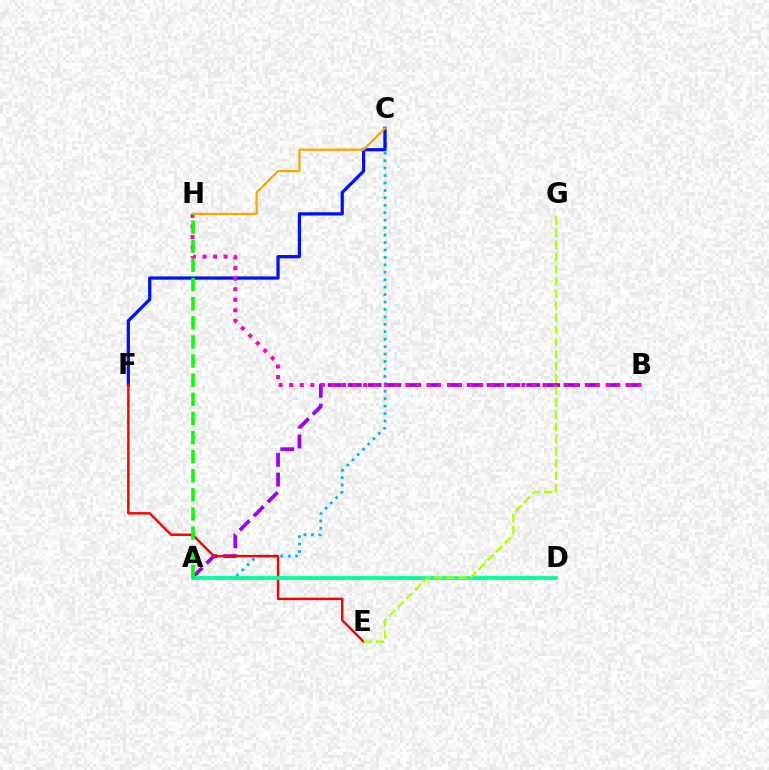{('A', 'B'): [{'color': '#9b00ff', 'line_style': 'dashed', 'thickness': 2.7}], ('A', 'C'): [{'color': '#00b5ff', 'line_style': 'dotted', 'thickness': 2.02}], ('C', 'F'): [{'color': '#0010ff', 'line_style': 'solid', 'thickness': 2.34}], ('B', 'H'): [{'color': '#ff00bd', 'line_style': 'dotted', 'thickness': 2.87}], ('E', 'F'): [{'color': '#ff0000', 'line_style': 'solid', 'thickness': 1.77}], ('A', 'D'): [{'color': '#00ff9d', 'line_style': 'solid', 'thickness': 2.7}], ('C', 'H'): [{'color': '#ffa500', 'line_style': 'solid', 'thickness': 1.62}], ('A', 'H'): [{'color': '#08ff00', 'line_style': 'dashed', 'thickness': 2.6}], ('E', 'G'): [{'color': '#b3ff00', 'line_style': 'dashed', 'thickness': 1.65}]}